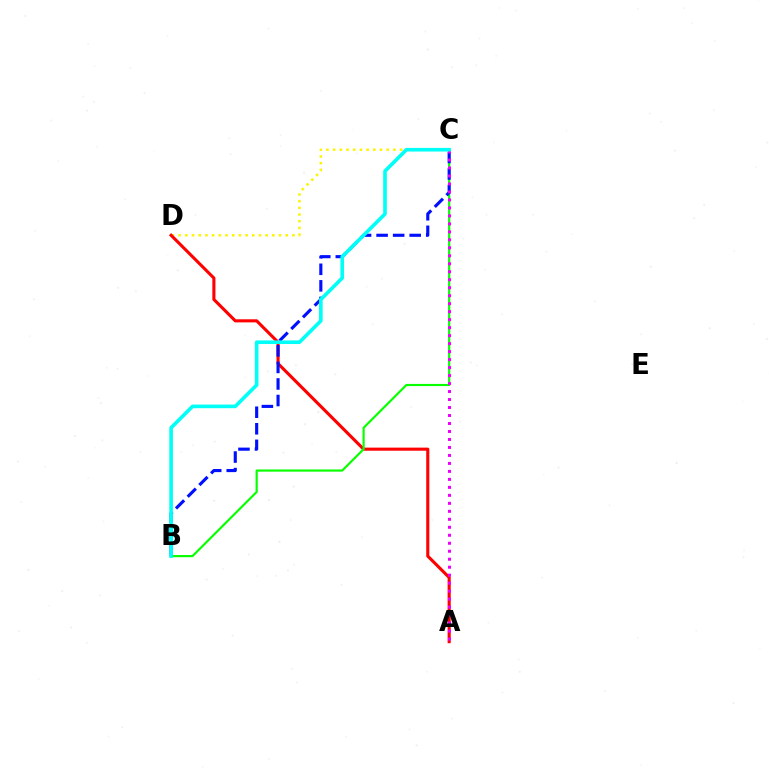{('C', 'D'): [{'color': '#fcf500', 'line_style': 'dotted', 'thickness': 1.82}], ('A', 'D'): [{'color': '#ff0000', 'line_style': 'solid', 'thickness': 2.23}], ('B', 'C'): [{'color': '#08ff00', 'line_style': 'solid', 'thickness': 1.57}, {'color': '#0010ff', 'line_style': 'dashed', 'thickness': 2.25}, {'color': '#00fff6', 'line_style': 'solid', 'thickness': 2.61}], ('A', 'C'): [{'color': '#ee00ff', 'line_style': 'dotted', 'thickness': 2.17}]}